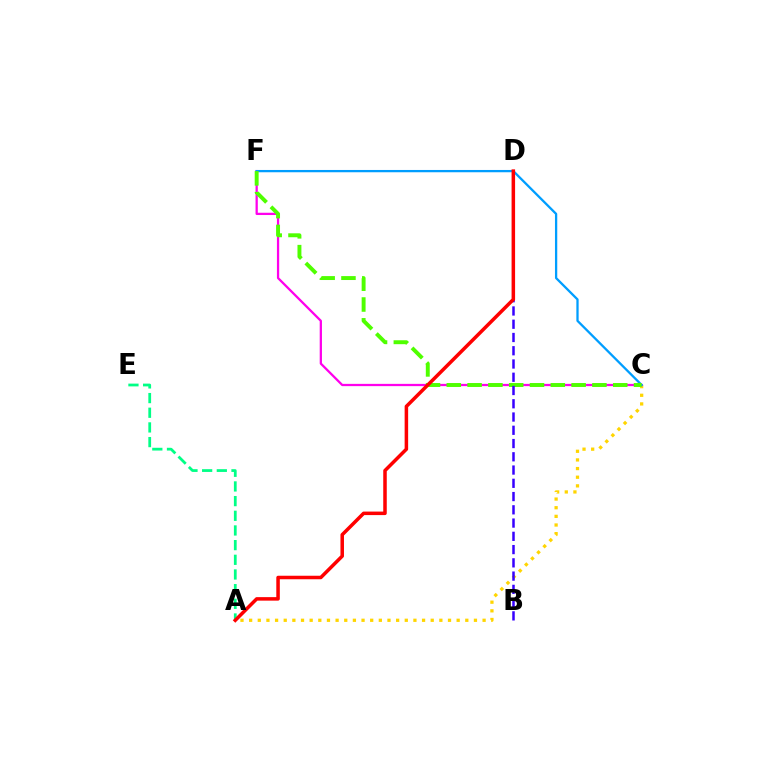{('A', 'E'): [{'color': '#00ff86', 'line_style': 'dashed', 'thickness': 1.99}], ('A', 'C'): [{'color': '#ffd500', 'line_style': 'dotted', 'thickness': 2.35}], ('C', 'F'): [{'color': '#ff00ed', 'line_style': 'solid', 'thickness': 1.63}, {'color': '#009eff', 'line_style': 'solid', 'thickness': 1.64}, {'color': '#4fff00', 'line_style': 'dashed', 'thickness': 2.83}], ('B', 'D'): [{'color': '#3700ff', 'line_style': 'dashed', 'thickness': 1.8}], ('A', 'D'): [{'color': '#ff0000', 'line_style': 'solid', 'thickness': 2.53}]}